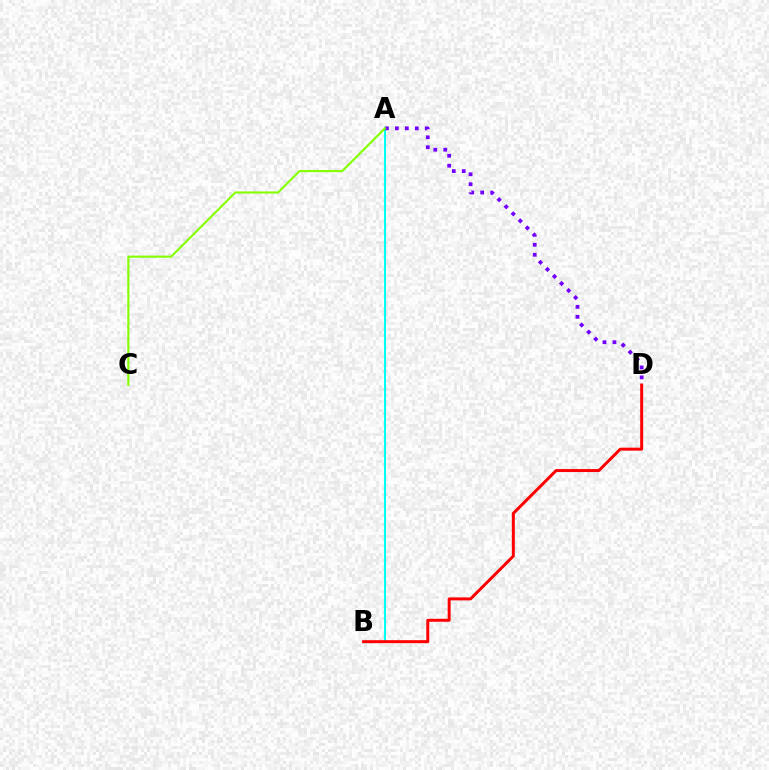{('A', 'B'): [{'color': '#00fff6', 'line_style': 'solid', 'thickness': 1.5}], ('A', 'D'): [{'color': '#7200ff', 'line_style': 'dotted', 'thickness': 2.71}], ('B', 'D'): [{'color': '#ff0000', 'line_style': 'solid', 'thickness': 2.14}], ('A', 'C'): [{'color': '#84ff00', 'line_style': 'solid', 'thickness': 1.52}]}